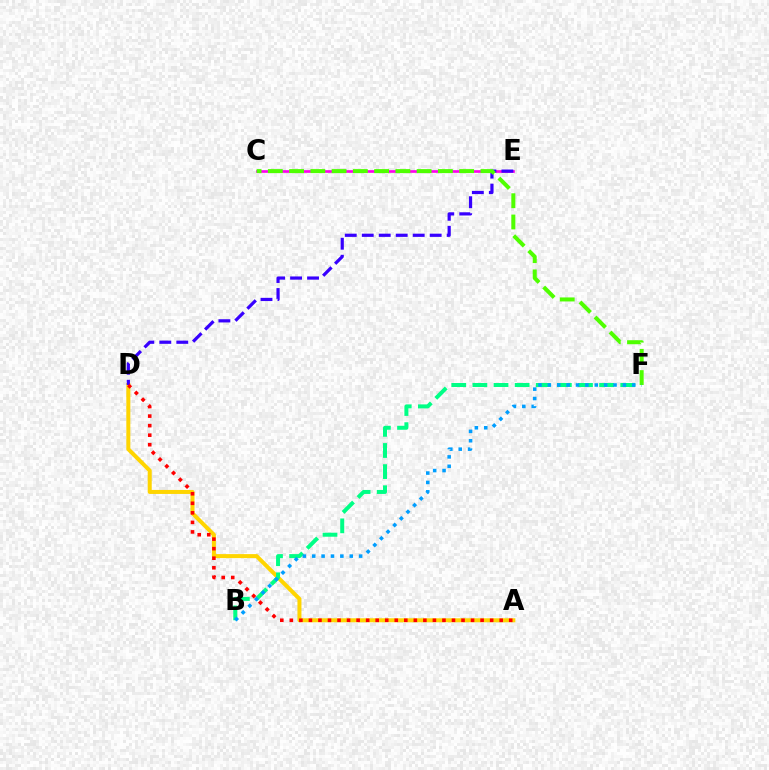{('C', 'E'): [{'color': '#ff00ed', 'line_style': 'solid', 'thickness': 1.92}], ('A', 'D'): [{'color': '#ffd500', 'line_style': 'solid', 'thickness': 2.88}, {'color': '#ff0000', 'line_style': 'dotted', 'thickness': 2.59}], ('D', 'E'): [{'color': '#3700ff', 'line_style': 'dashed', 'thickness': 2.31}], ('B', 'F'): [{'color': '#00ff86', 'line_style': 'dashed', 'thickness': 2.87}, {'color': '#009eff', 'line_style': 'dotted', 'thickness': 2.55}], ('C', 'F'): [{'color': '#4fff00', 'line_style': 'dashed', 'thickness': 2.89}]}